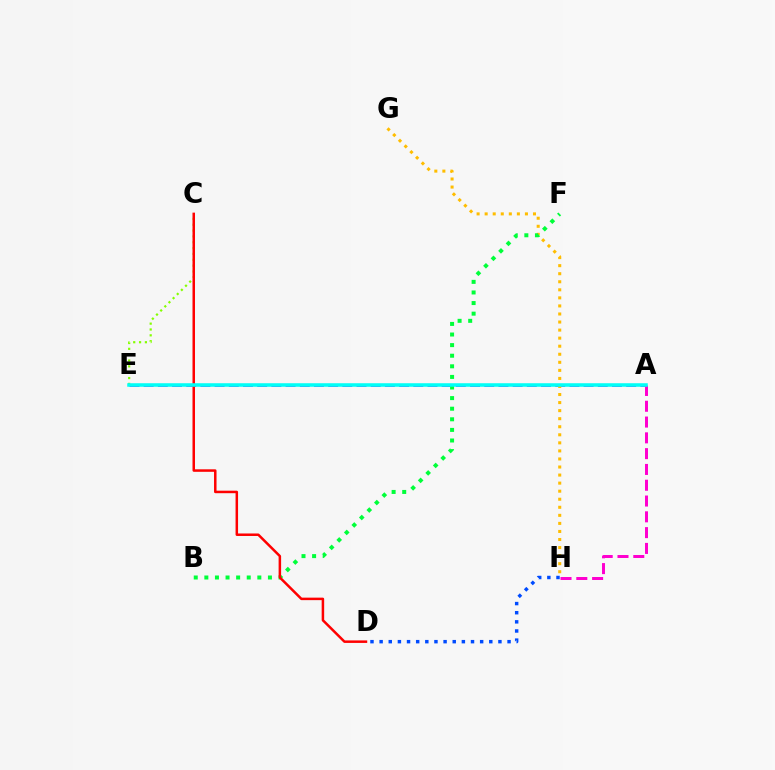{('C', 'E'): [{'color': '#84ff00', 'line_style': 'dotted', 'thickness': 1.59}], ('A', 'E'): [{'color': '#7200ff', 'line_style': 'dashed', 'thickness': 1.93}, {'color': '#00fff6', 'line_style': 'solid', 'thickness': 2.55}], ('G', 'H'): [{'color': '#ffbd00', 'line_style': 'dotted', 'thickness': 2.19}], ('B', 'F'): [{'color': '#00ff39', 'line_style': 'dotted', 'thickness': 2.88}], ('C', 'D'): [{'color': '#ff0000', 'line_style': 'solid', 'thickness': 1.8}], ('A', 'H'): [{'color': '#ff00cf', 'line_style': 'dashed', 'thickness': 2.15}], ('D', 'H'): [{'color': '#004bff', 'line_style': 'dotted', 'thickness': 2.48}]}